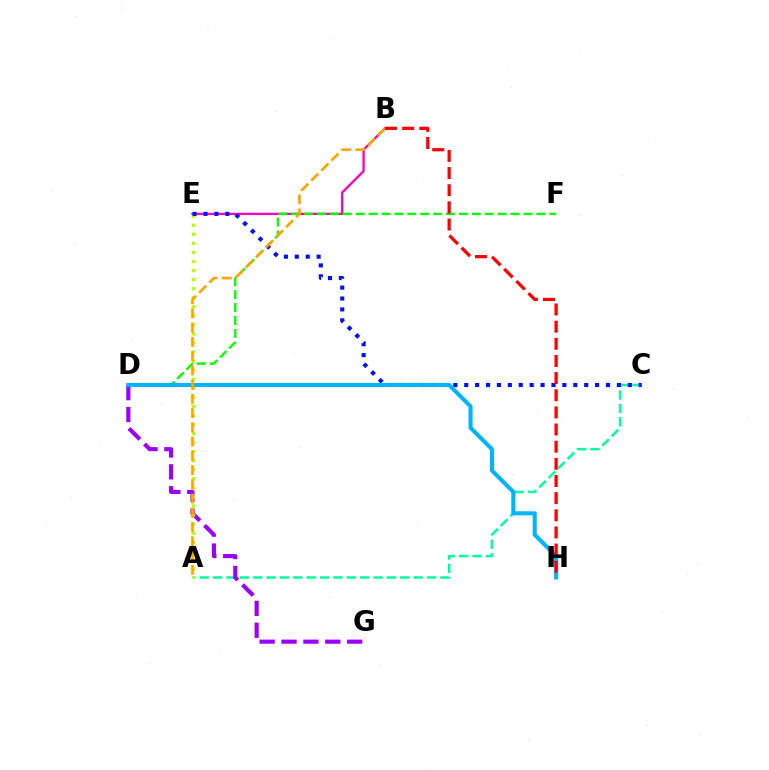{('B', 'E'): [{'color': '#ff00bd', 'line_style': 'solid', 'thickness': 1.68}], ('D', 'F'): [{'color': '#08ff00', 'line_style': 'dashed', 'thickness': 1.75}], ('A', 'C'): [{'color': '#00ff9d', 'line_style': 'dashed', 'thickness': 1.82}], ('D', 'G'): [{'color': '#9b00ff', 'line_style': 'dashed', 'thickness': 2.97}], ('A', 'E'): [{'color': '#b3ff00', 'line_style': 'dotted', 'thickness': 2.46}], ('C', 'E'): [{'color': '#0010ff', 'line_style': 'dotted', 'thickness': 2.96}], ('D', 'H'): [{'color': '#00b5ff', 'line_style': 'solid', 'thickness': 2.93}], ('A', 'B'): [{'color': '#ffa500', 'line_style': 'dashed', 'thickness': 1.94}], ('B', 'H'): [{'color': '#ff0000', 'line_style': 'dashed', 'thickness': 2.33}]}